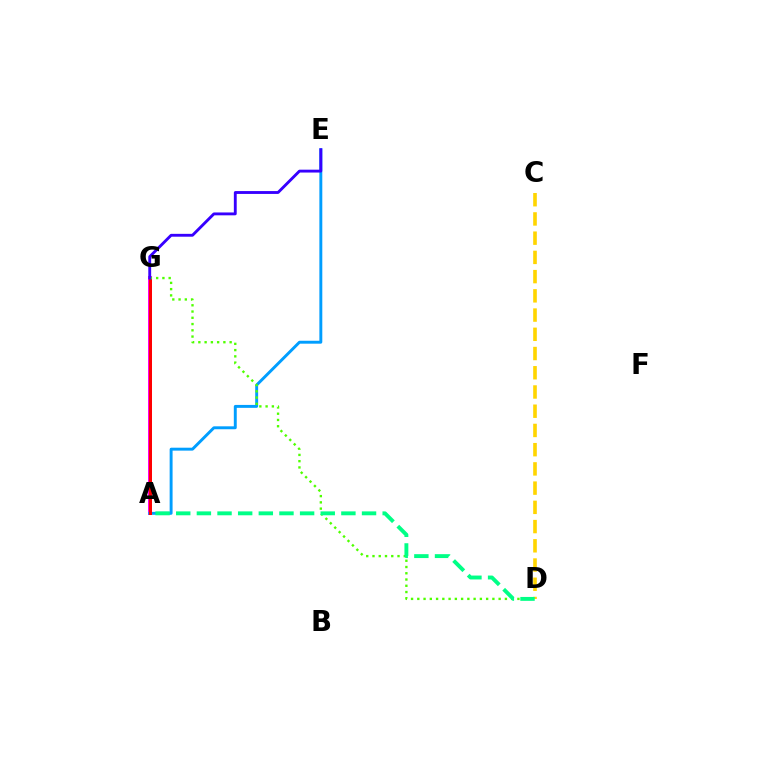{('A', 'G'): [{'color': '#ff00ed', 'line_style': 'solid', 'thickness': 2.88}, {'color': '#ff0000', 'line_style': 'solid', 'thickness': 2.15}], ('A', 'E'): [{'color': '#009eff', 'line_style': 'solid', 'thickness': 2.11}], ('D', 'G'): [{'color': '#4fff00', 'line_style': 'dotted', 'thickness': 1.7}], ('E', 'G'): [{'color': '#3700ff', 'line_style': 'solid', 'thickness': 2.06}], ('C', 'D'): [{'color': '#ffd500', 'line_style': 'dashed', 'thickness': 2.61}], ('A', 'D'): [{'color': '#00ff86', 'line_style': 'dashed', 'thickness': 2.8}]}